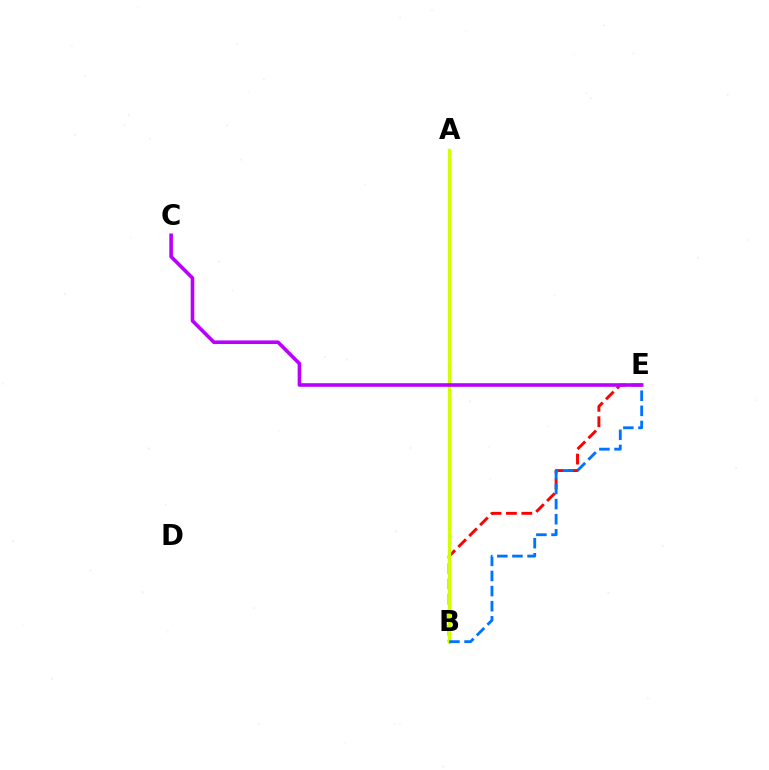{('B', 'E'): [{'color': '#ff0000', 'line_style': 'dashed', 'thickness': 2.09}, {'color': '#0074ff', 'line_style': 'dashed', 'thickness': 2.05}], ('A', 'B'): [{'color': '#00ff5c', 'line_style': 'dotted', 'thickness': 2.18}, {'color': '#d1ff00', 'line_style': 'solid', 'thickness': 2.4}], ('C', 'E'): [{'color': '#b900ff', 'line_style': 'solid', 'thickness': 2.6}]}